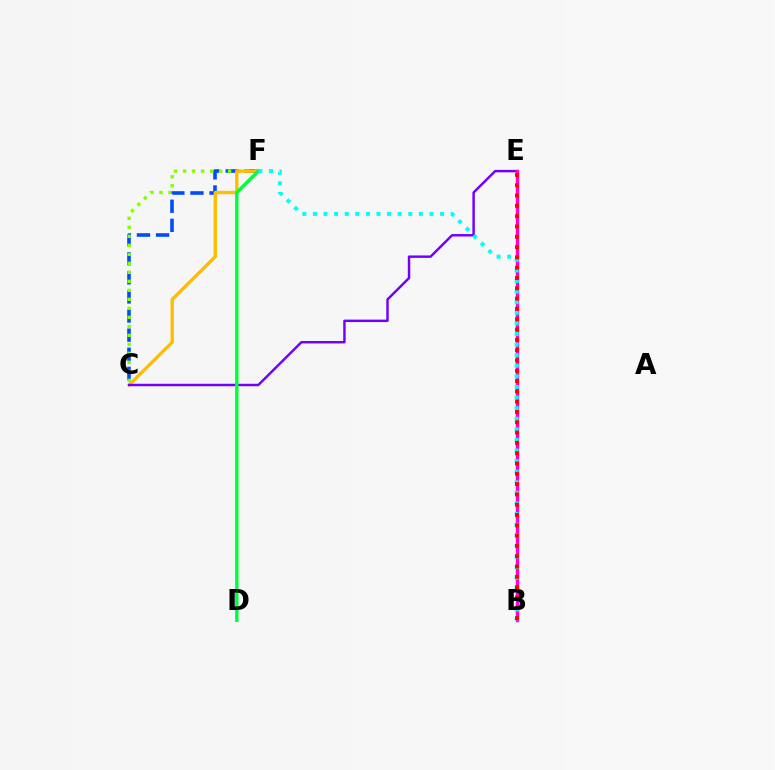{('C', 'F'): [{'color': '#004bff', 'line_style': 'dashed', 'thickness': 2.59}, {'color': '#84ff00', 'line_style': 'dotted', 'thickness': 2.45}, {'color': '#ffbd00', 'line_style': 'solid', 'thickness': 2.41}], ('C', 'E'): [{'color': '#7200ff', 'line_style': 'solid', 'thickness': 1.77}], ('B', 'E'): [{'color': '#ff00cf', 'line_style': 'solid', 'thickness': 2.45}, {'color': '#ff0000', 'line_style': 'dotted', 'thickness': 2.8}], ('D', 'F'): [{'color': '#00ff39', 'line_style': 'solid', 'thickness': 2.45}], ('B', 'F'): [{'color': '#00fff6', 'line_style': 'dotted', 'thickness': 2.88}]}